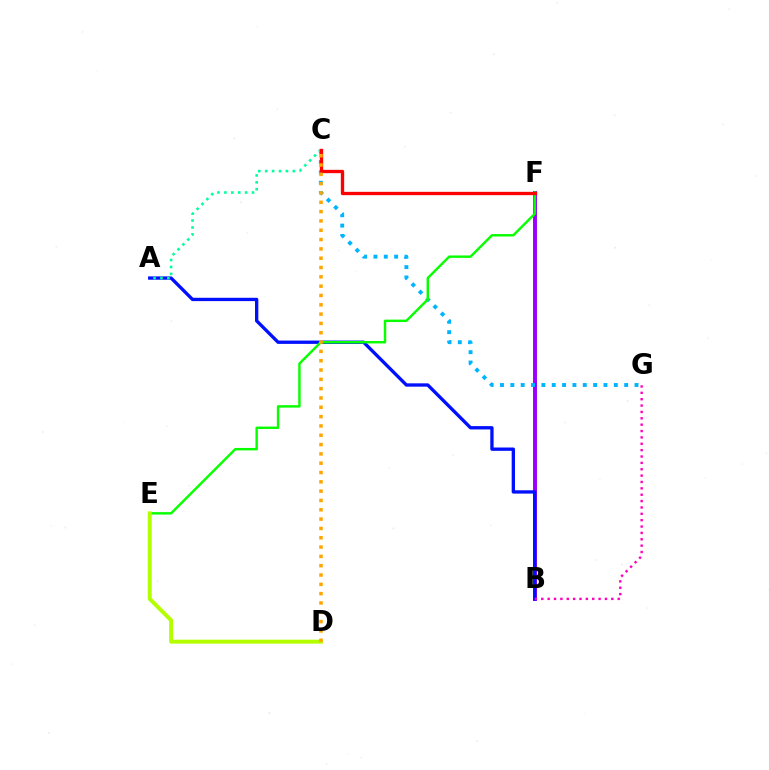{('B', 'F'): [{'color': '#9b00ff', 'line_style': 'solid', 'thickness': 2.84}], ('A', 'B'): [{'color': '#0010ff', 'line_style': 'solid', 'thickness': 2.4}], ('C', 'G'): [{'color': '#00b5ff', 'line_style': 'dotted', 'thickness': 2.81}], ('A', 'C'): [{'color': '#00ff9d', 'line_style': 'dotted', 'thickness': 1.88}], ('E', 'F'): [{'color': '#08ff00', 'line_style': 'solid', 'thickness': 1.75}], ('B', 'G'): [{'color': '#ff00bd', 'line_style': 'dotted', 'thickness': 1.73}], ('D', 'E'): [{'color': '#b3ff00', 'line_style': 'solid', 'thickness': 2.84}], ('C', 'F'): [{'color': '#ff0000', 'line_style': 'solid', 'thickness': 2.39}], ('C', 'D'): [{'color': '#ffa500', 'line_style': 'dotted', 'thickness': 2.53}]}